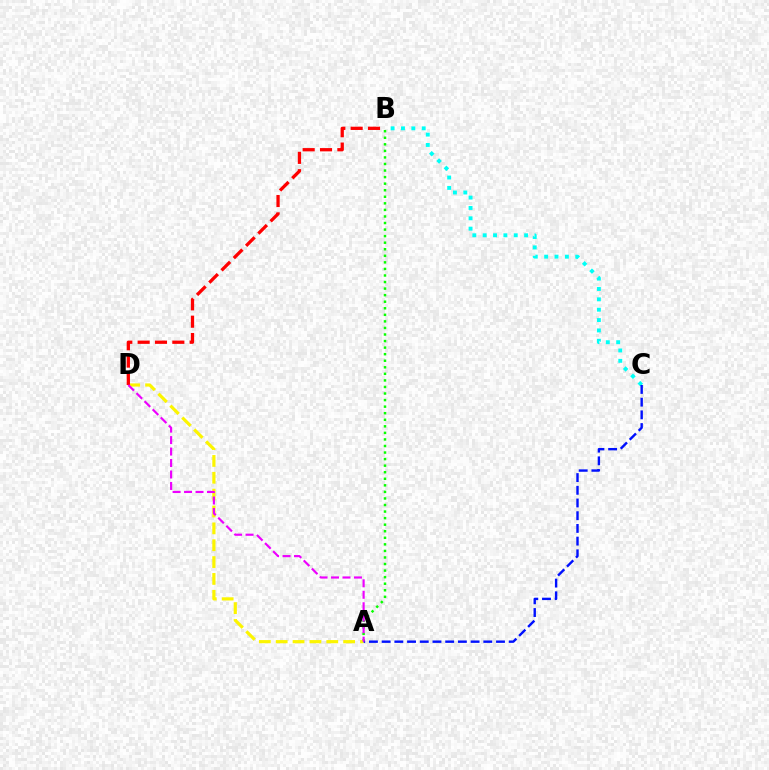{('A', 'B'): [{'color': '#08ff00', 'line_style': 'dotted', 'thickness': 1.78}], ('A', 'D'): [{'color': '#fcf500', 'line_style': 'dashed', 'thickness': 2.29}, {'color': '#ee00ff', 'line_style': 'dashed', 'thickness': 1.56}], ('B', 'C'): [{'color': '#00fff6', 'line_style': 'dotted', 'thickness': 2.81}], ('B', 'D'): [{'color': '#ff0000', 'line_style': 'dashed', 'thickness': 2.36}], ('A', 'C'): [{'color': '#0010ff', 'line_style': 'dashed', 'thickness': 1.73}]}